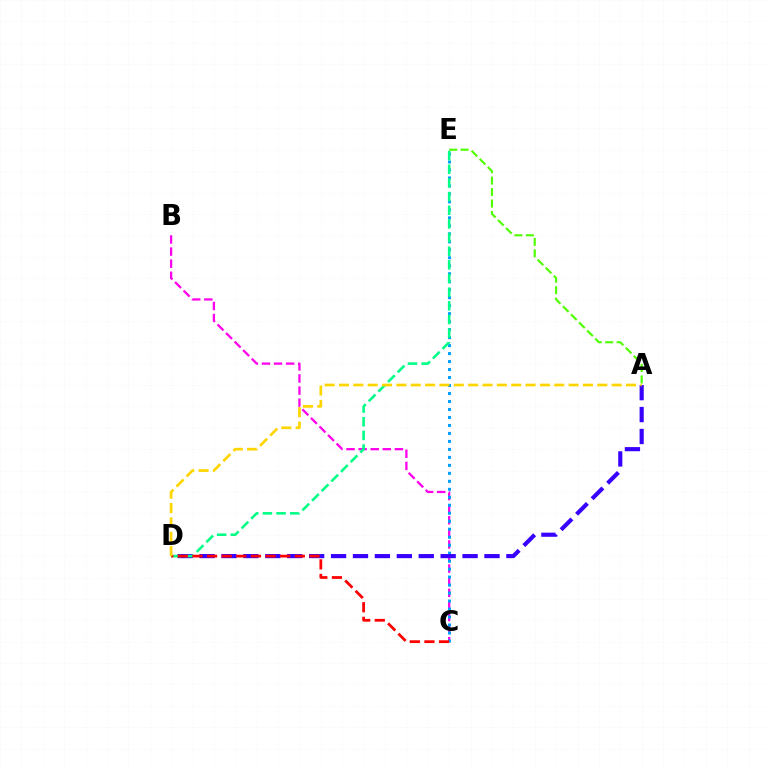{('A', 'E'): [{'color': '#4fff00', 'line_style': 'dashed', 'thickness': 1.55}], ('B', 'C'): [{'color': '#ff00ed', 'line_style': 'dashed', 'thickness': 1.64}], ('C', 'E'): [{'color': '#009eff', 'line_style': 'dotted', 'thickness': 2.17}], ('A', 'D'): [{'color': '#3700ff', 'line_style': 'dashed', 'thickness': 2.98}, {'color': '#ffd500', 'line_style': 'dashed', 'thickness': 1.95}], ('D', 'E'): [{'color': '#00ff86', 'line_style': 'dashed', 'thickness': 1.86}], ('C', 'D'): [{'color': '#ff0000', 'line_style': 'dashed', 'thickness': 1.99}]}